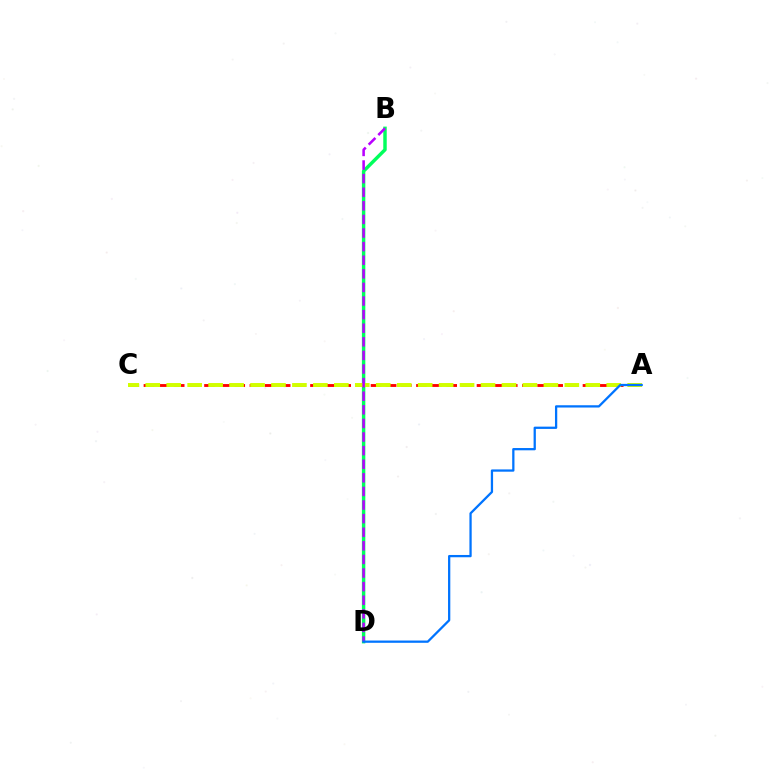{('A', 'C'): [{'color': '#ff0000', 'line_style': 'dashed', 'thickness': 2.06}, {'color': '#d1ff00', 'line_style': 'dashed', 'thickness': 2.85}], ('B', 'D'): [{'color': '#00ff5c', 'line_style': 'solid', 'thickness': 2.49}, {'color': '#b900ff', 'line_style': 'dashed', 'thickness': 1.85}], ('A', 'D'): [{'color': '#0074ff', 'line_style': 'solid', 'thickness': 1.64}]}